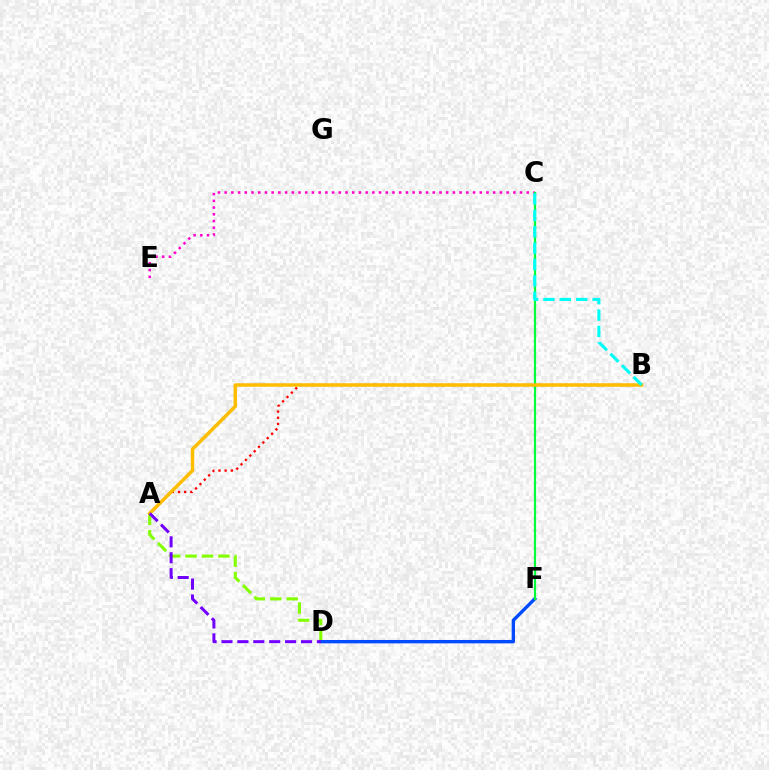{('A', 'D'): [{'color': '#84ff00', 'line_style': 'dashed', 'thickness': 2.23}, {'color': '#7200ff', 'line_style': 'dashed', 'thickness': 2.16}], ('C', 'E'): [{'color': '#ff00cf', 'line_style': 'dotted', 'thickness': 1.82}], ('D', 'F'): [{'color': '#004bff', 'line_style': 'solid', 'thickness': 2.42}], ('A', 'B'): [{'color': '#ff0000', 'line_style': 'dotted', 'thickness': 1.68}, {'color': '#ffbd00', 'line_style': 'solid', 'thickness': 2.5}], ('C', 'F'): [{'color': '#00ff39', 'line_style': 'solid', 'thickness': 1.58}], ('B', 'C'): [{'color': '#00fff6', 'line_style': 'dashed', 'thickness': 2.23}]}